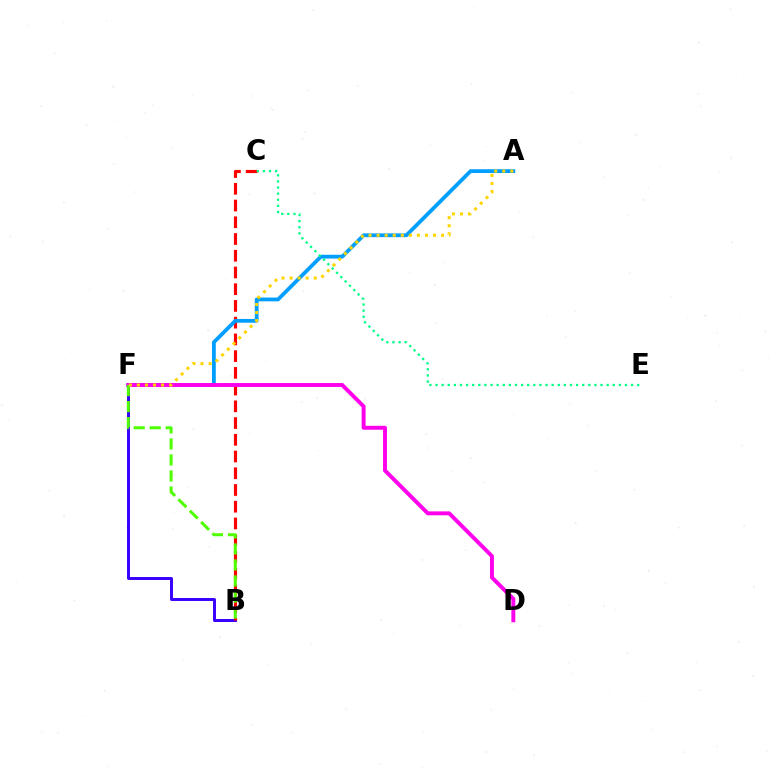{('B', 'F'): [{'color': '#3700ff', 'line_style': 'solid', 'thickness': 2.13}, {'color': '#4fff00', 'line_style': 'dashed', 'thickness': 2.18}], ('B', 'C'): [{'color': '#ff0000', 'line_style': 'dashed', 'thickness': 2.27}], ('A', 'F'): [{'color': '#009eff', 'line_style': 'solid', 'thickness': 2.73}, {'color': '#ffd500', 'line_style': 'dotted', 'thickness': 2.19}], ('D', 'F'): [{'color': '#ff00ed', 'line_style': 'solid', 'thickness': 2.83}], ('C', 'E'): [{'color': '#00ff86', 'line_style': 'dotted', 'thickness': 1.66}]}